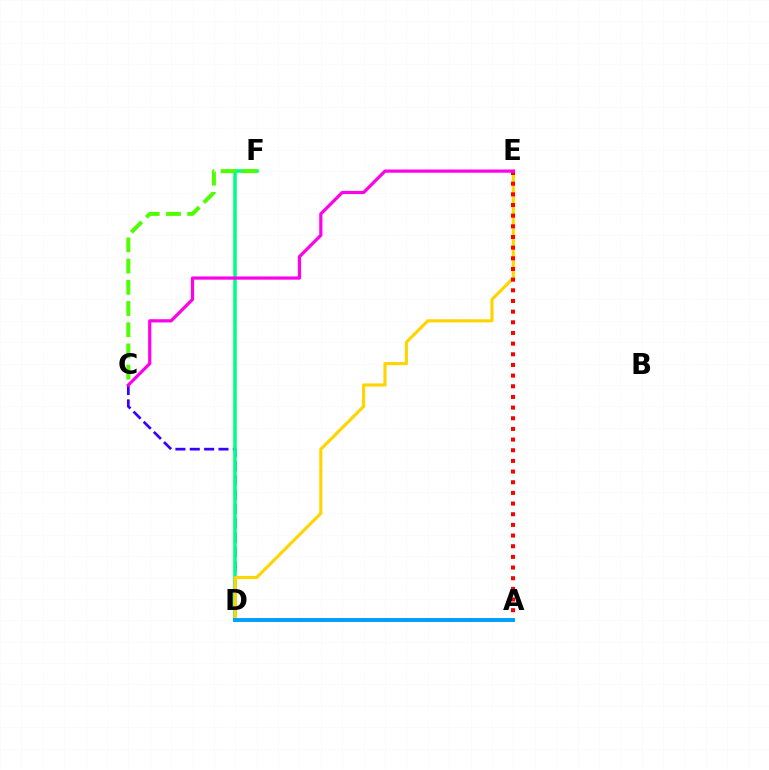{('C', 'D'): [{'color': '#3700ff', 'line_style': 'dashed', 'thickness': 1.95}], ('D', 'F'): [{'color': '#00ff86', 'line_style': 'solid', 'thickness': 2.57}], ('D', 'E'): [{'color': '#ffd500', 'line_style': 'solid', 'thickness': 2.26}], ('A', 'E'): [{'color': '#ff0000', 'line_style': 'dotted', 'thickness': 2.9}], ('C', 'F'): [{'color': '#4fff00', 'line_style': 'dashed', 'thickness': 2.88}], ('A', 'D'): [{'color': '#009eff', 'line_style': 'solid', 'thickness': 2.8}], ('C', 'E'): [{'color': '#ff00ed', 'line_style': 'solid', 'thickness': 2.31}]}